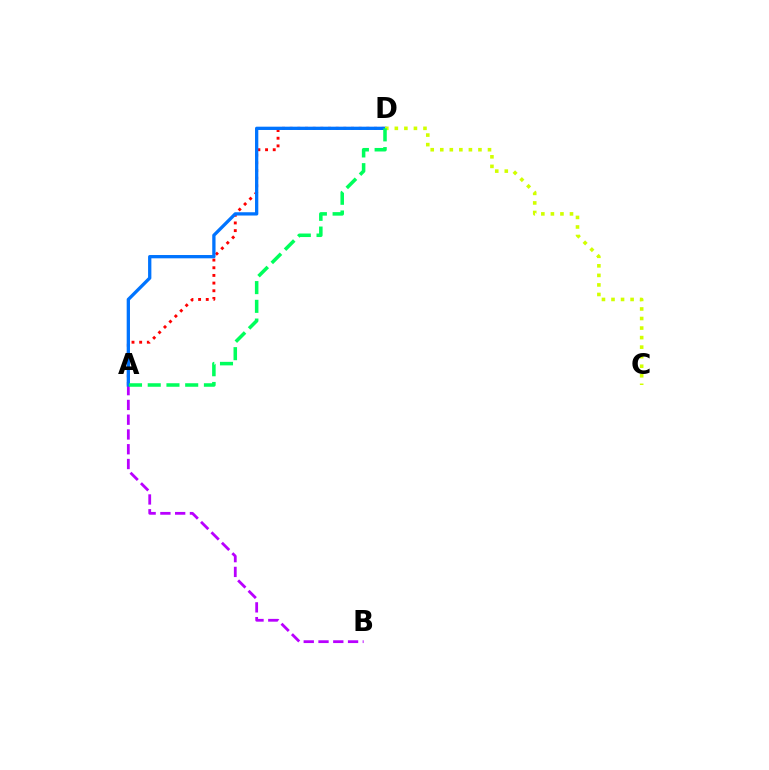{('A', 'D'): [{'color': '#ff0000', 'line_style': 'dotted', 'thickness': 2.08}, {'color': '#0074ff', 'line_style': 'solid', 'thickness': 2.37}, {'color': '#00ff5c', 'line_style': 'dashed', 'thickness': 2.54}], ('A', 'B'): [{'color': '#b900ff', 'line_style': 'dashed', 'thickness': 2.01}], ('C', 'D'): [{'color': '#d1ff00', 'line_style': 'dotted', 'thickness': 2.59}]}